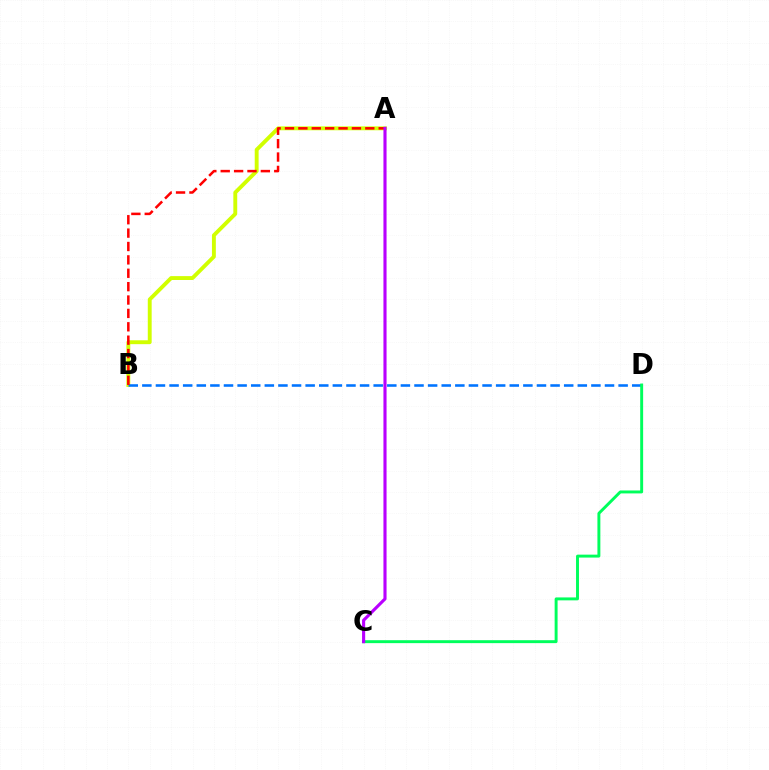{('A', 'B'): [{'color': '#d1ff00', 'line_style': 'solid', 'thickness': 2.8}, {'color': '#ff0000', 'line_style': 'dashed', 'thickness': 1.82}], ('B', 'D'): [{'color': '#0074ff', 'line_style': 'dashed', 'thickness': 1.85}], ('C', 'D'): [{'color': '#00ff5c', 'line_style': 'solid', 'thickness': 2.11}], ('A', 'C'): [{'color': '#b900ff', 'line_style': 'solid', 'thickness': 2.24}]}